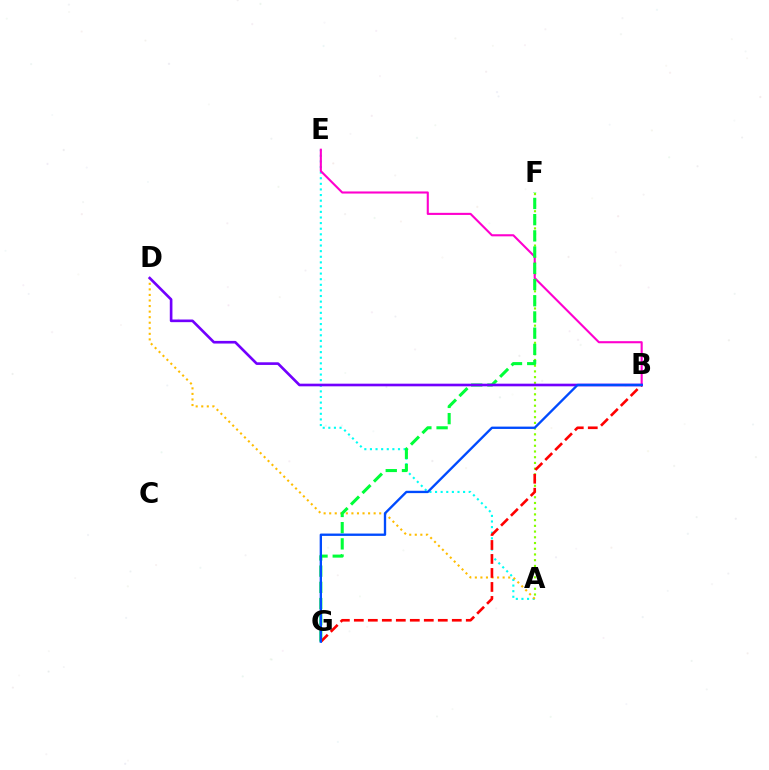{('A', 'E'): [{'color': '#00fff6', 'line_style': 'dotted', 'thickness': 1.52}], ('A', 'F'): [{'color': '#84ff00', 'line_style': 'dotted', 'thickness': 1.55}], ('B', 'E'): [{'color': '#ff00cf', 'line_style': 'solid', 'thickness': 1.52}], ('A', 'D'): [{'color': '#ffbd00', 'line_style': 'dotted', 'thickness': 1.51}], ('F', 'G'): [{'color': '#00ff39', 'line_style': 'dashed', 'thickness': 2.2}], ('B', 'G'): [{'color': '#ff0000', 'line_style': 'dashed', 'thickness': 1.9}, {'color': '#004bff', 'line_style': 'solid', 'thickness': 1.69}], ('B', 'D'): [{'color': '#7200ff', 'line_style': 'solid', 'thickness': 1.91}]}